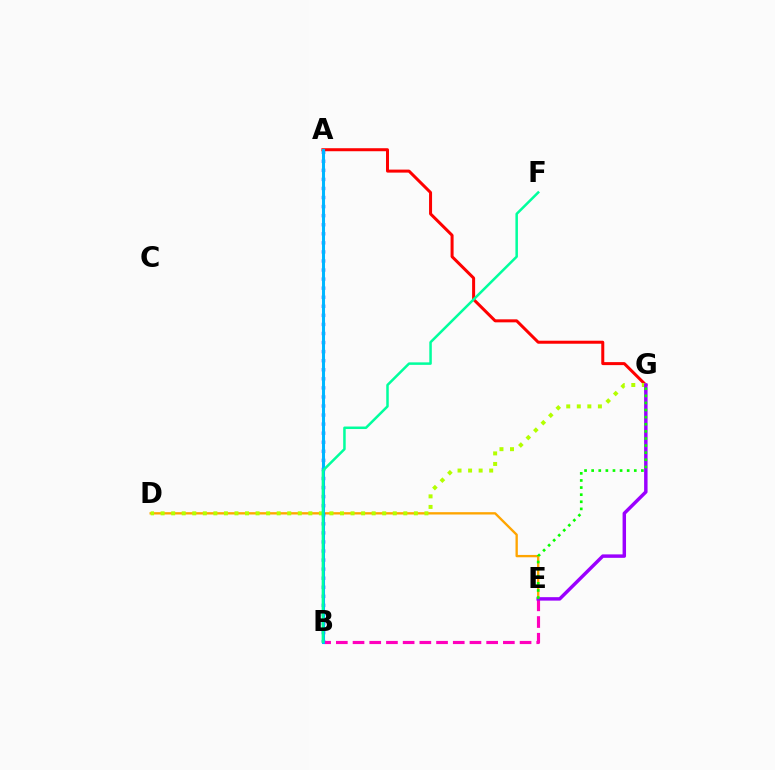{('D', 'E'): [{'color': '#ffa500', 'line_style': 'solid', 'thickness': 1.69}], ('A', 'B'): [{'color': '#0010ff', 'line_style': 'dotted', 'thickness': 2.46}, {'color': '#00b5ff', 'line_style': 'solid', 'thickness': 2.2}], ('B', 'E'): [{'color': '#ff00bd', 'line_style': 'dashed', 'thickness': 2.27}], ('A', 'G'): [{'color': '#ff0000', 'line_style': 'solid', 'thickness': 2.16}], ('D', 'G'): [{'color': '#b3ff00', 'line_style': 'dotted', 'thickness': 2.87}], ('E', 'G'): [{'color': '#9b00ff', 'line_style': 'solid', 'thickness': 2.49}, {'color': '#08ff00', 'line_style': 'dotted', 'thickness': 1.93}], ('B', 'F'): [{'color': '#00ff9d', 'line_style': 'solid', 'thickness': 1.8}]}